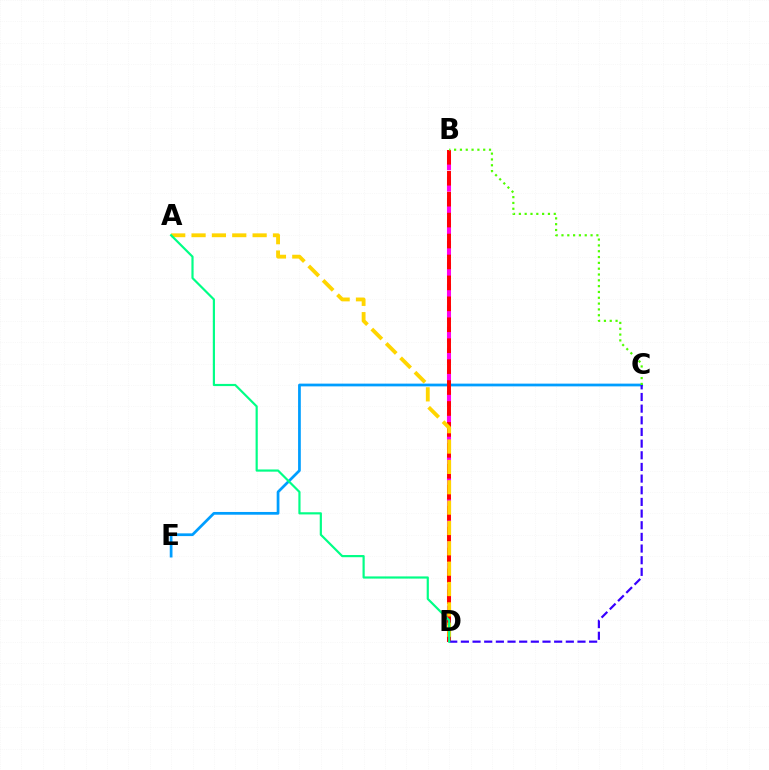{('B', 'D'): [{'color': '#ff00ed', 'line_style': 'dashed', 'thickness': 2.91}, {'color': '#ff0000', 'line_style': 'dashed', 'thickness': 2.84}], ('C', 'E'): [{'color': '#009eff', 'line_style': 'solid', 'thickness': 1.97}], ('A', 'D'): [{'color': '#ffd500', 'line_style': 'dashed', 'thickness': 2.76}, {'color': '#00ff86', 'line_style': 'solid', 'thickness': 1.57}], ('B', 'C'): [{'color': '#4fff00', 'line_style': 'dotted', 'thickness': 1.58}], ('C', 'D'): [{'color': '#3700ff', 'line_style': 'dashed', 'thickness': 1.58}]}